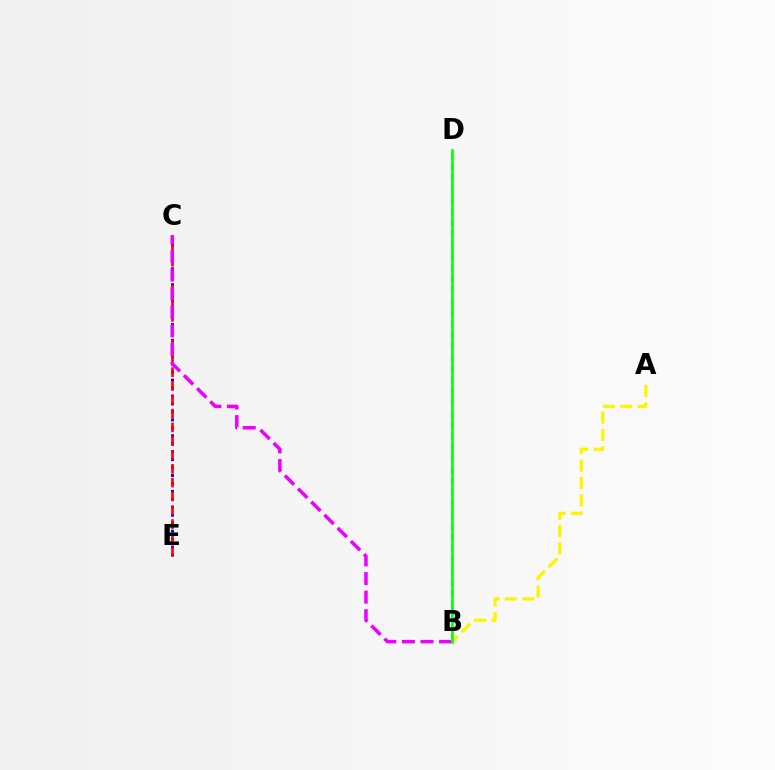{('C', 'E'): [{'color': '#0010ff', 'line_style': 'dotted', 'thickness': 2.16}, {'color': '#ff0000', 'line_style': 'dashed', 'thickness': 1.88}], ('B', 'C'): [{'color': '#ee00ff', 'line_style': 'dashed', 'thickness': 2.53}], ('A', 'B'): [{'color': '#fcf500', 'line_style': 'dashed', 'thickness': 2.36}], ('B', 'D'): [{'color': '#00fff6', 'line_style': 'dashed', 'thickness': 1.52}, {'color': '#08ff00', 'line_style': 'solid', 'thickness': 1.89}]}